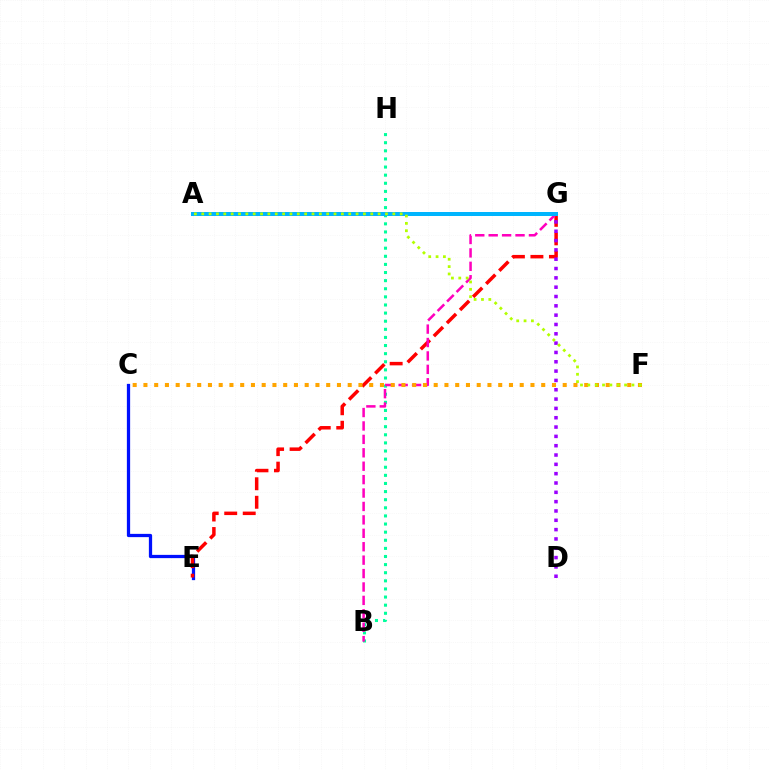{('B', 'H'): [{'color': '#00ff9d', 'line_style': 'dotted', 'thickness': 2.2}], ('C', 'E'): [{'color': '#0010ff', 'line_style': 'solid', 'thickness': 2.35}], ('A', 'G'): [{'color': '#08ff00', 'line_style': 'solid', 'thickness': 2.8}, {'color': '#00b5ff', 'line_style': 'solid', 'thickness': 2.87}], ('E', 'G'): [{'color': '#ff0000', 'line_style': 'dashed', 'thickness': 2.51}], ('B', 'G'): [{'color': '#ff00bd', 'line_style': 'dashed', 'thickness': 1.82}], ('D', 'G'): [{'color': '#9b00ff', 'line_style': 'dotted', 'thickness': 2.53}], ('C', 'F'): [{'color': '#ffa500', 'line_style': 'dotted', 'thickness': 2.92}], ('A', 'F'): [{'color': '#b3ff00', 'line_style': 'dotted', 'thickness': 2.0}]}